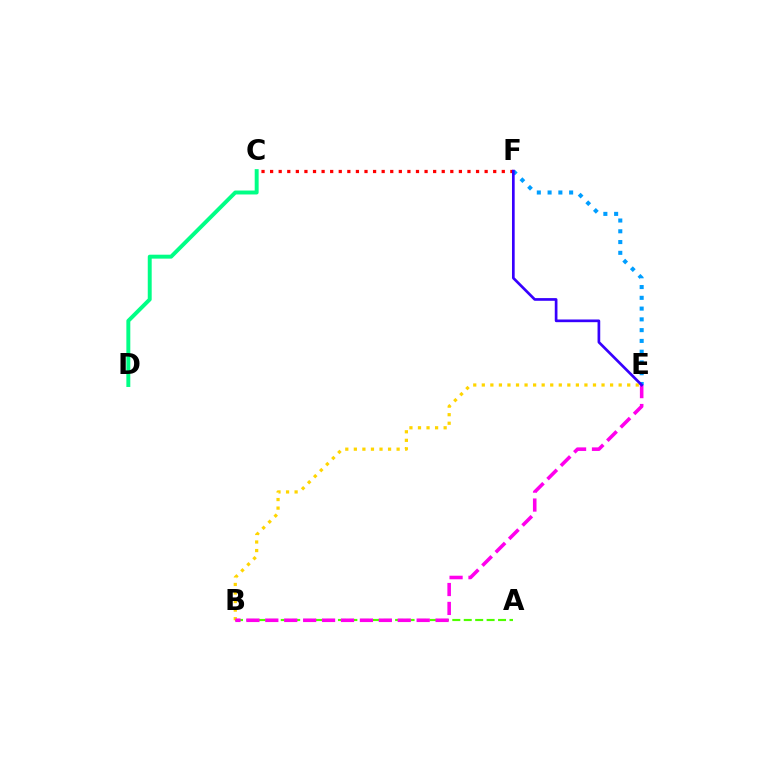{('A', 'B'): [{'color': '#4fff00', 'line_style': 'dashed', 'thickness': 1.55}], ('B', 'E'): [{'color': '#ffd500', 'line_style': 'dotted', 'thickness': 2.32}, {'color': '#ff00ed', 'line_style': 'dashed', 'thickness': 2.57}], ('C', 'D'): [{'color': '#00ff86', 'line_style': 'solid', 'thickness': 2.83}], ('C', 'F'): [{'color': '#ff0000', 'line_style': 'dotted', 'thickness': 2.33}], ('E', 'F'): [{'color': '#009eff', 'line_style': 'dotted', 'thickness': 2.93}, {'color': '#3700ff', 'line_style': 'solid', 'thickness': 1.94}]}